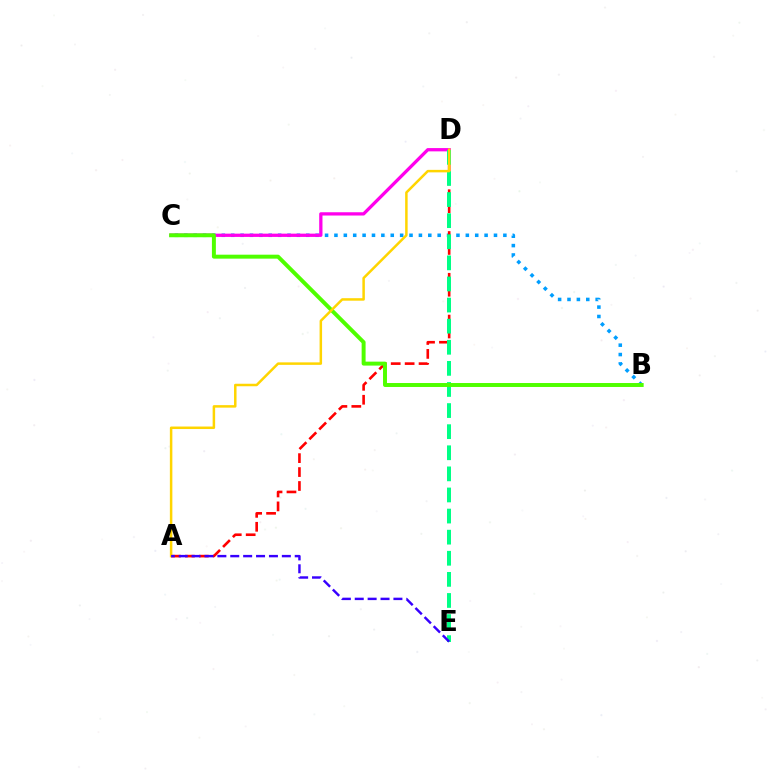{('B', 'C'): [{'color': '#009eff', 'line_style': 'dotted', 'thickness': 2.55}, {'color': '#4fff00', 'line_style': 'solid', 'thickness': 2.85}], ('A', 'D'): [{'color': '#ff0000', 'line_style': 'dashed', 'thickness': 1.89}, {'color': '#ffd500', 'line_style': 'solid', 'thickness': 1.8}], ('C', 'D'): [{'color': '#ff00ed', 'line_style': 'solid', 'thickness': 2.36}], ('D', 'E'): [{'color': '#00ff86', 'line_style': 'dashed', 'thickness': 2.87}], ('A', 'E'): [{'color': '#3700ff', 'line_style': 'dashed', 'thickness': 1.75}]}